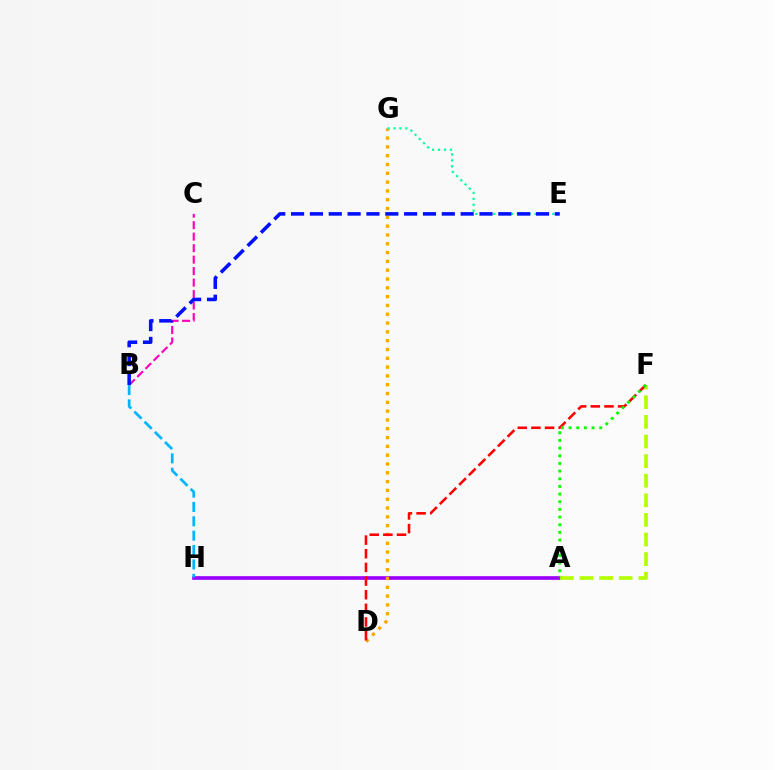{('A', 'H'): [{'color': '#9b00ff', 'line_style': 'solid', 'thickness': 2.63}], ('B', 'C'): [{'color': '#ff00bd', 'line_style': 'dashed', 'thickness': 1.56}], ('B', 'H'): [{'color': '#00b5ff', 'line_style': 'dashed', 'thickness': 1.95}], ('D', 'G'): [{'color': '#ffa500', 'line_style': 'dotted', 'thickness': 2.39}], ('A', 'F'): [{'color': '#b3ff00', 'line_style': 'dashed', 'thickness': 2.66}, {'color': '#08ff00', 'line_style': 'dotted', 'thickness': 2.08}], ('E', 'G'): [{'color': '#00ff9d', 'line_style': 'dotted', 'thickness': 1.61}], ('D', 'F'): [{'color': '#ff0000', 'line_style': 'dashed', 'thickness': 1.85}], ('B', 'E'): [{'color': '#0010ff', 'line_style': 'dashed', 'thickness': 2.56}]}